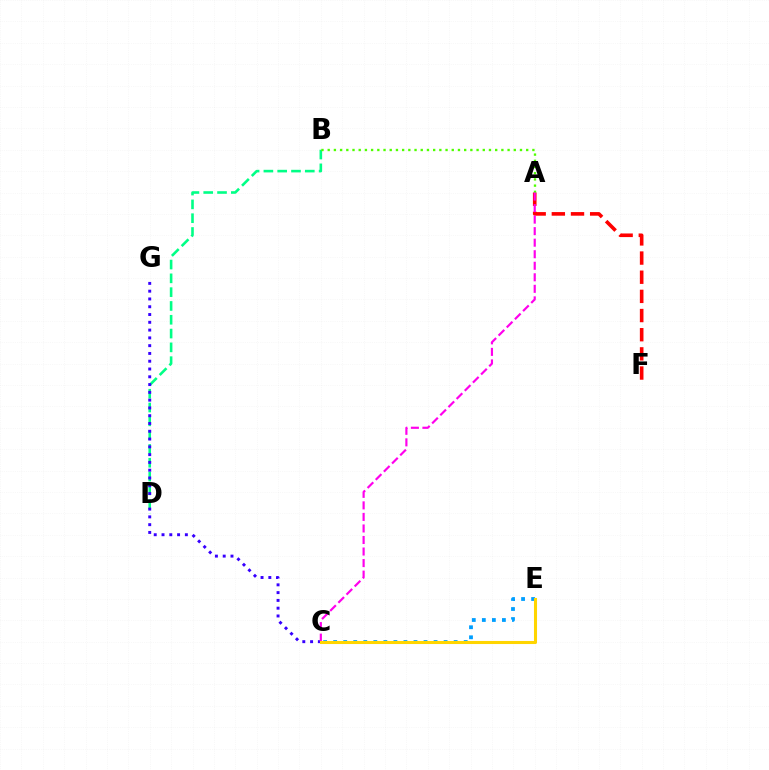{('C', 'E'): [{'color': '#009eff', 'line_style': 'dotted', 'thickness': 2.73}, {'color': '#ffd500', 'line_style': 'solid', 'thickness': 2.2}], ('B', 'D'): [{'color': '#00ff86', 'line_style': 'dashed', 'thickness': 1.88}], ('A', 'F'): [{'color': '#ff0000', 'line_style': 'dashed', 'thickness': 2.6}], ('A', 'B'): [{'color': '#4fff00', 'line_style': 'dotted', 'thickness': 1.69}], ('C', 'G'): [{'color': '#3700ff', 'line_style': 'dotted', 'thickness': 2.11}], ('A', 'C'): [{'color': '#ff00ed', 'line_style': 'dashed', 'thickness': 1.57}]}